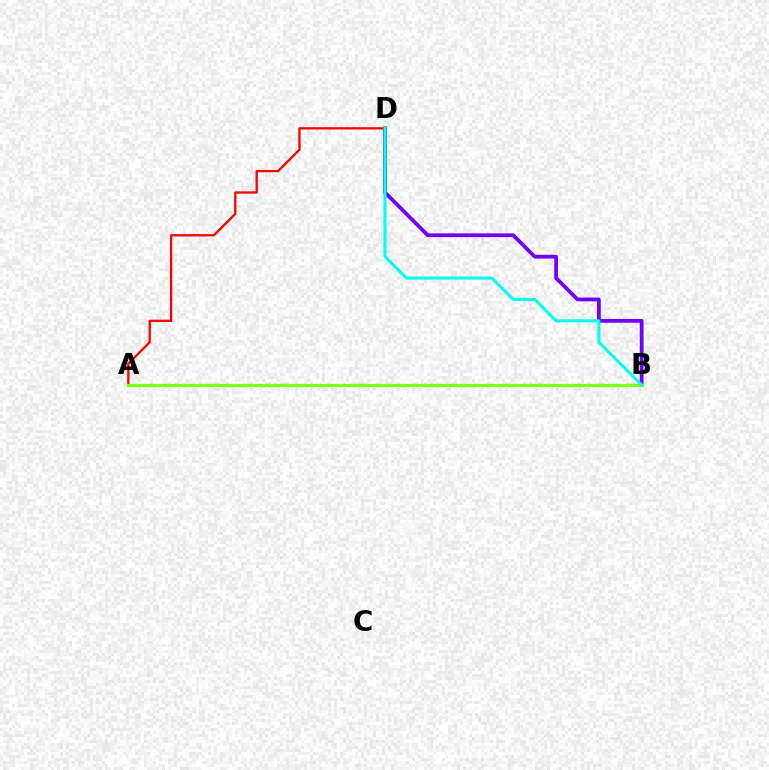{('B', 'D'): [{'color': '#7200ff', 'line_style': 'solid', 'thickness': 2.72}, {'color': '#00fff6', 'line_style': 'solid', 'thickness': 2.21}], ('A', 'D'): [{'color': '#ff0000', 'line_style': 'solid', 'thickness': 1.66}], ('A', 'B'): [{'color': '#84ff00', 'line_style': 'solid', 'thickness': 2.34}]}